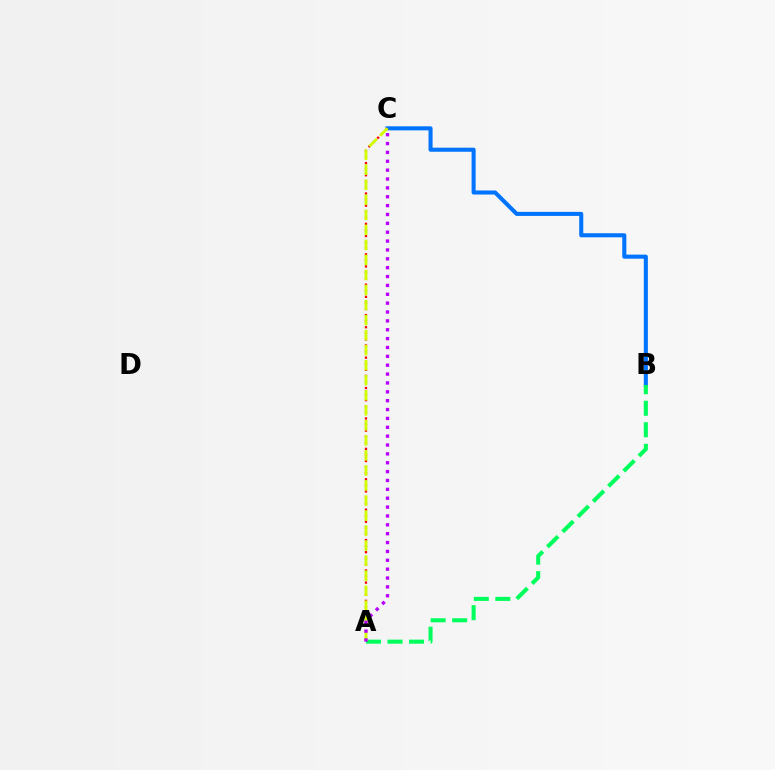{('B', 'C'): [{'color': '#0074ff', 'line_style': 'solid', 'thickness': 2.93}], ('A', 'B'): [{'color': '#00ff5c', 'line_style': 'dashed', 'thickness': 2.92}], ('A', 'C'): [{'color': '#ff0000', 'line_style': 'dotted', 'thickness': 1.65}, {'color': '#d1ff00', 'line_style': 'dashed', 'thickness': 2.04}, {'color': '#b900ff', 'line_style': 'dotted', 'thickness': 2.41}]}